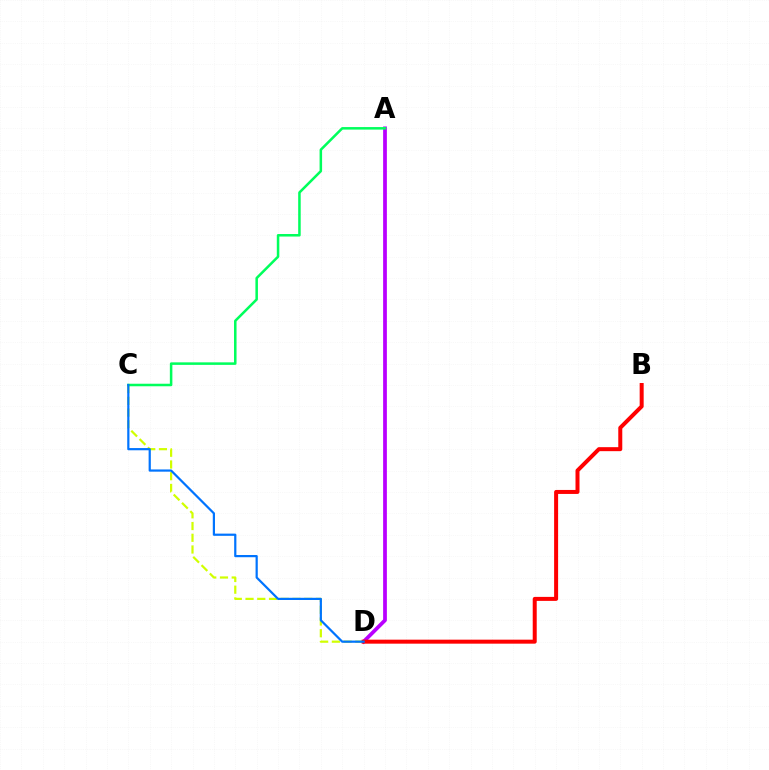{('C', 'D'): [{'color': '#d1ff00', 'line_style': 'dashed', 'thickness': 1.59}, {'color': '#0074ff', 'line_style': 'solid', 'thickness': 1.59}], ('A', 'D'): [{'color': '#b900ff', 'line_style': 'solid', 'thickness': 2.7}], ('A', 'C'): [{'color': '#00ff5c', 'line_style': 'solid', 'thickness': 1.82}], ('B', 'D'): [{'color': '#ff0000', 'line_style': 'solid', 'thickness': 2.88}]}